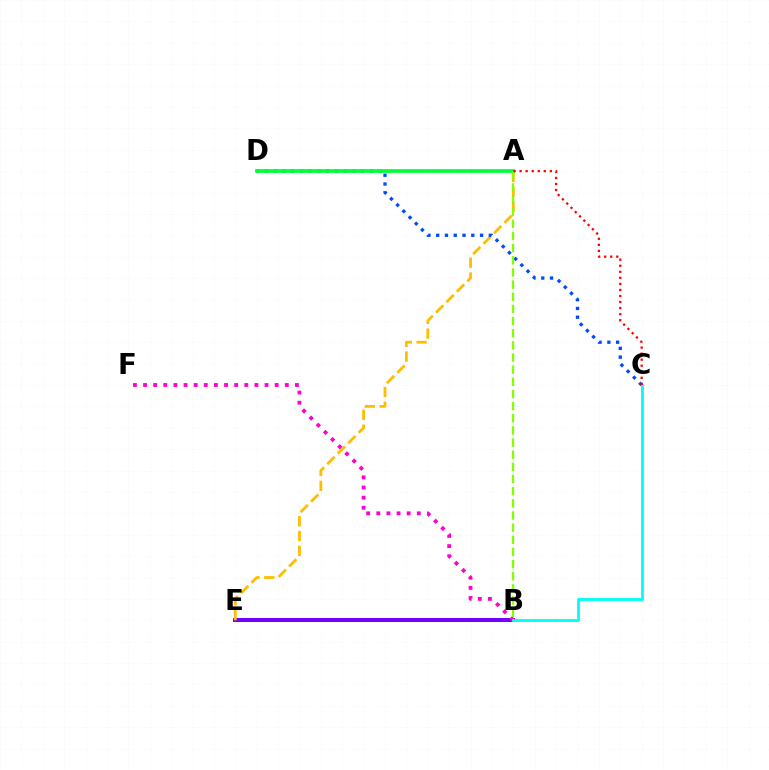{('B', 'E'): [{'color': '#7200ff', 'line_style': 'solid', 'thickness': 2.87}], ('B', 'F'): [{'color': '#ff00cf', 'line_style': 'dotted', 'thickness': 2.75}], ('A', 'E'): [{'color': '#ffbd00', 'line_style': 'dashed', 'thickness': 2.01}], ('C', 'D'): [{'color': '#004bff', 'line_style': 'dotted', 'thickness': 2.38}], ('B', 'C'): [{'color': '#00fff6', 'line_style': 'solid', 'thickness': 2.05}], ('A', 'D'): [{'color': '#00ff39', 'line_style': 'solid', 'thickness': 2.68}], ('A', 'B'): [{'color': '#84ff00', 'line_style': 'dashed', 'thickness': 1.65}], ('A', 'C'): [{'color': '#ff0000', 'line_style': 'dotted', 'thickness': 1.64}]}